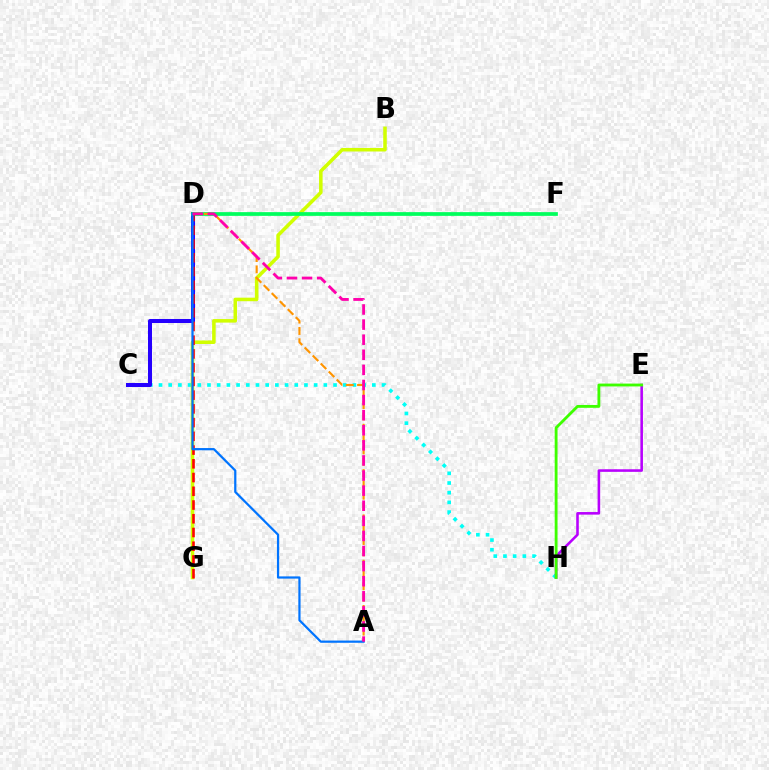{('C', 'H'): [{'color': '#00fff6', 'line_style': 'dotted', 'thickness': 2.63}], ('C', 'D'): [{'color': '#2500ff', 'line_style': 'solid', 'thickness': 2.89}], ('B', 'G'): [{'color': '#d1ff00', 'line_style': 'solid', 'thickness': 2.55}], ('D', 'F'): [{'color': '#00ff5c', 'line_style': 'solid', 'thickness': 2.68}], ('A', 'D'): [{'color': '#ff9400', 'line_style': 'dashed', 'thickness': 1.54}, {'color': '#0074ff', 'line_style': 'solid', 'thickness': 1.6}, {'color': '#ff00ac', 'line_style': 'dashed', 'thickness': 2.05}], ('D', 'G'): [{'color': '#ff0000', 'line_style': 'dashed', 'thickness': 1.87}], ('E', 'H'): [{'color': '#b900ff', 'line_style': 'solid', 'thickness': 1.86}, {'color': '#3dff00', 'line_style': 'solid', 'thickness': 2.05}]}